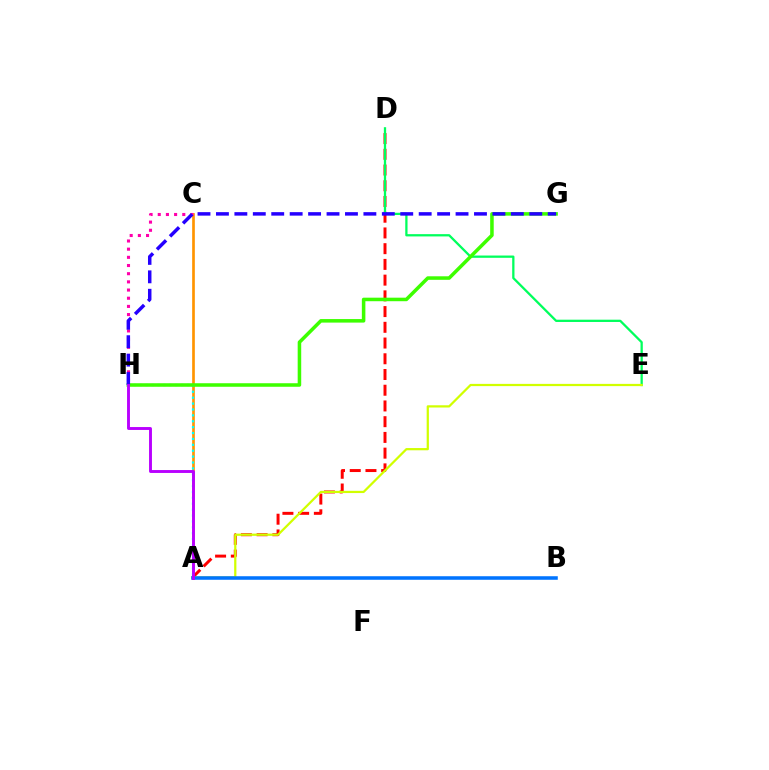{('A', 'C'): [{'color': '#ff9400', 'line_style': 'solid', 'thickness': 1.93}], ('A', 'H'): [{'color': '#00fff6', 'line_style': 'dotted', 'thickness': 1.6}, {'color': '#b900ff', 'line_style': 'solid', 'thickness': 2.09}], ('A', 'D'): [{'color': '#ff0000', 'line_style': 'dashed', 'thickness': 2.14}], ('D', 'E'): [{'color': '#00ff5c', 'line_style': 'solid', 'thickness': 1.64}], ('C', 'H'): [{'color': '#ff00ac', 'line_style': 'dotted', 'thickness': 2.22}], ('A', 'E'): [{'color': '#d1ff00', 'line_style': 'solid', 'thickness': 1.61}], ('G', 'H'): [{'color': '#3dff00', 'line_style': 'solid', 'thickness': 2.54}, {'color': '#2500ff', 'line_style': 'dashed', 'thickness': 2.5}], ('A', 'B'): [{'color': '#0074ff', 'line_style': 'solid', 'thickness': 2.56}]}